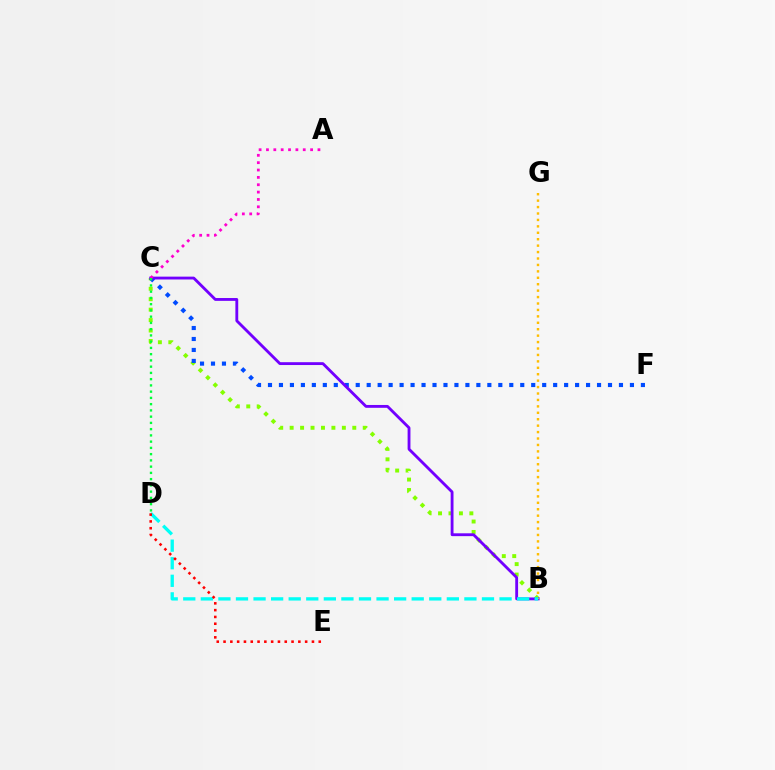{('B', 'C'): [{'color': '#84ff00', 'line_style': 'dotted', 'thickness': 2.84}, {'color': '#7200ff', 'line_style': 'solid', 'thickness': 2.05}], ('C', 'F'): [{'color': '#004bff', 'line_style': 'dotted', 'thickness': 2.98}], ('A', 'C'): [{'color': '#ff00cf', 'line_style': 'dotted', 'thickness': 2.0}], ('B', 'G'): [{'color': '#ffbd00', 'line_style': 'dotted', 'thickness': 1.75}], ('B', 'D'): [{'color': '#00fff6', 'line_style': 'dashed', 'thickness': 2.39}], ('C', 'D'): [{'color': '#00ff39', 'line_style': 'dotted', 'thickness': 1.7}], ('D', 'E'): [{'color': '#ff0000', 'line_style': 'dotted', 'thickness': 1.85}]}